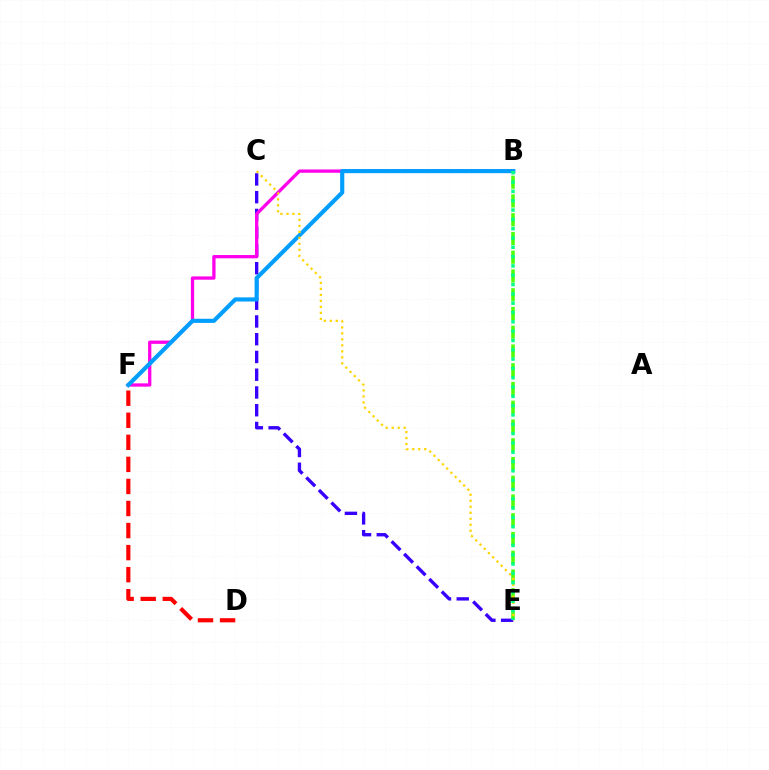{('D', 'F'): [{'color': '#ff0000', 'line_style': 'dashed', 'thickness': 3.0}], ('B', 'E'): [{'color': '#4fff00', 'line_style': 'dashed', 'thickness': 2.55}, {'color': '#00ff86', 'line_style': 'dotted', 'thickness': 2.53}], ('C', 'E'): [{'color': '#3700ff', 'line_style': 'dashed', 'thickness': 2.41}, {'color': '#ffd500', 'line_style': 'dotted', 'thickness': 1.63}], ('B', 'F'): [{'color': '#ff00ed', 'line_style': 'solid', 'thickness': 2.36}, {'color': '#009eff', 'line_style': 'solid', 'thickness': 2.98}]}